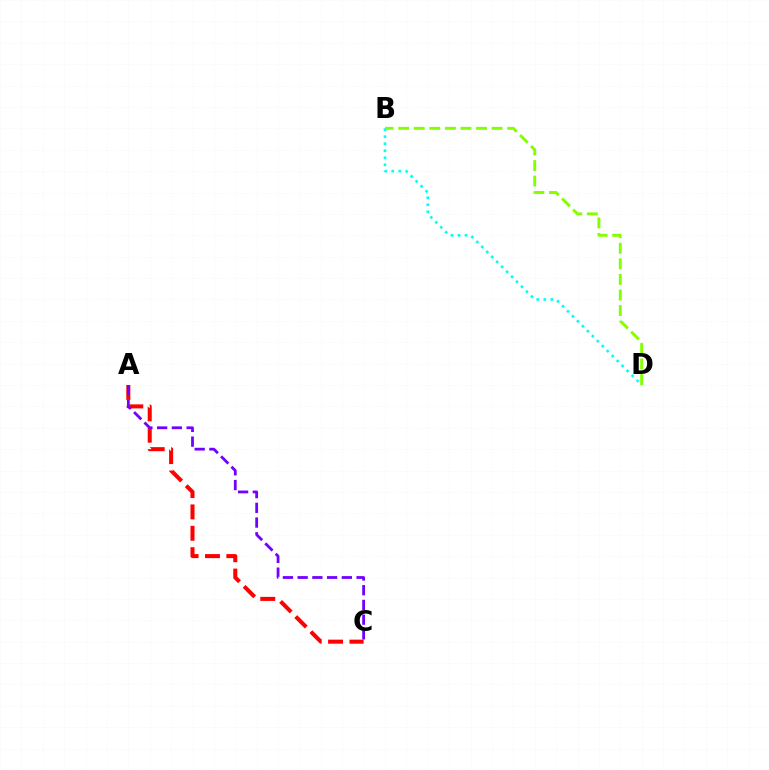{('B', 'D'): [{'color': '#84ff00', 'line_style': 'dashed', 'thickness': 2.12}, {'color': '#00fff6', 'line_style': 'dotted', 'thickness': 1.91}], ('A', 'C'): [{'color': '#ff0000', 'line_style': 'dashed', 'thickness': 2.91}, {'color': '#7200ff', 'line_style': 'dashed', 'thickness': 2.0}]}